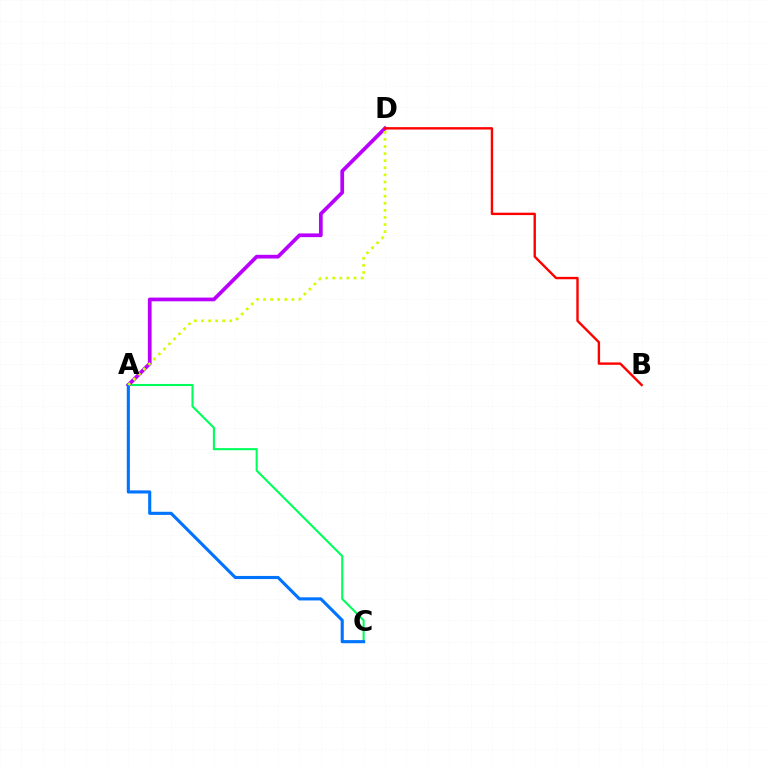{('A', 'C'): [{'color': '#00ff5c', 'line_style': 'solid', 'thickness': 1.51}, {'color': '#0074ff', 'line_style': 'solid', 'thickness': 2.24}], ('A', 'D'): [{'color': '#b900ff', 'line_style': 'solid', 'thickness': 2.69}, {'color': '#d1ff00', 'line_style': 'dotted', 'thickness': 1.93}], ('B', 'D'): [{'color': '#ff0000', 'line_style': 'solid', 'thickness': 1.72}]}